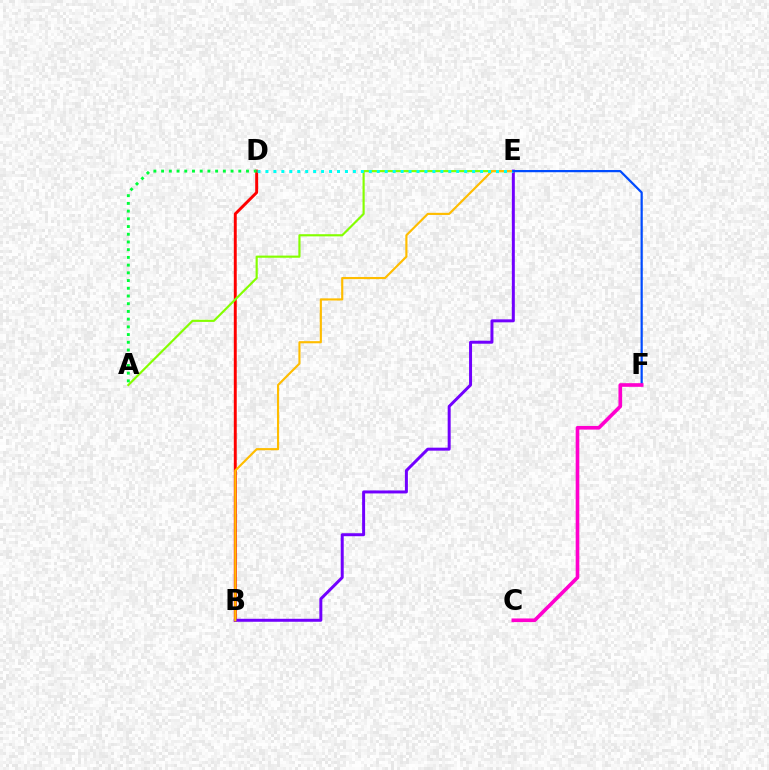{('B', 'D'): [{'color': '#ff0000', 'line_style': 'solid', 'thickness': 2.11}], ('A', 'E'): [{'color': '#84ff00', 'line_style': 'solid', 'thickness': 1.56}], ('A', 'D'): [{'color': '#00ff39', 'line_style': 'dotted', 'thickness': 2.1}], ('B', 'E'): [{'color': '#7200ff', 'line_style': 'solid', 'thickness': 2.15}, {'color': '#ffbd00', 'line_style': 'solid', 'thickness': 1.55}], ('D', 'E'): [{'color': '#00fff6', 'line_style': 'dotted', 'thickness': 2.16}], ('E', 'F'): [{'color': '#004bff', 'line_style': 'solid', 'thickness': 1.6}], ('C', 'F'): [{'color': '#ff00cf', 'line_style': 'solid', 'thickness': 2.61}]}